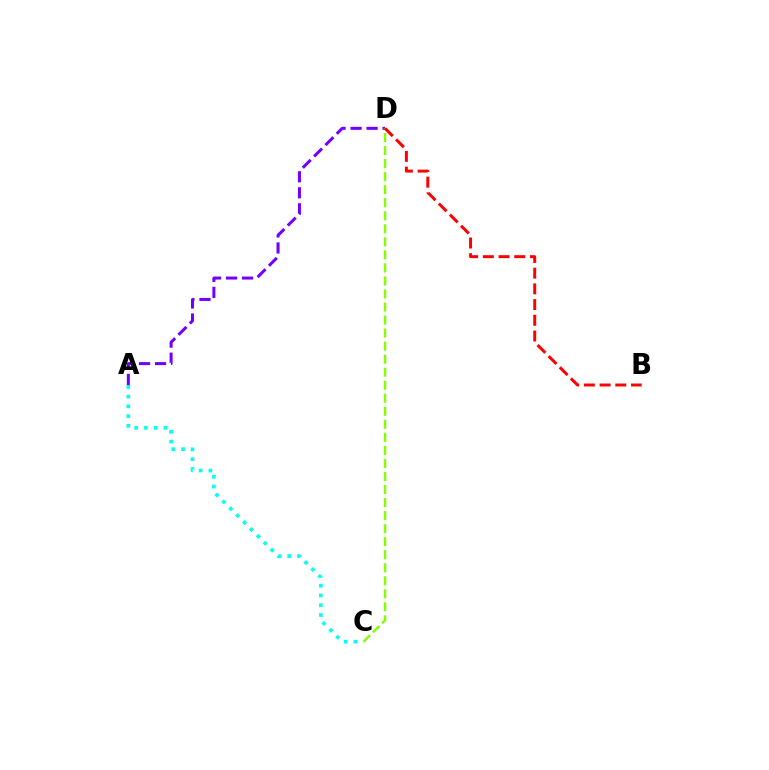{('A', 'D'): [{'color': '#7200ff', 'line_style': 'dashed', 'thickness': 2.17}], ('A', 'C'): [{'color': '#00fff6', 'line_style': 'dotted', 'thickness': 2.65}], ('C', 'D'): [{'color': '#84ff00', 'line_style': 'dashed', 'thickness': 1.77}], ('B', 'D'): [{'color': '#ff0000', 'line_style': 'dashed', 'thickness': 2.13}]}